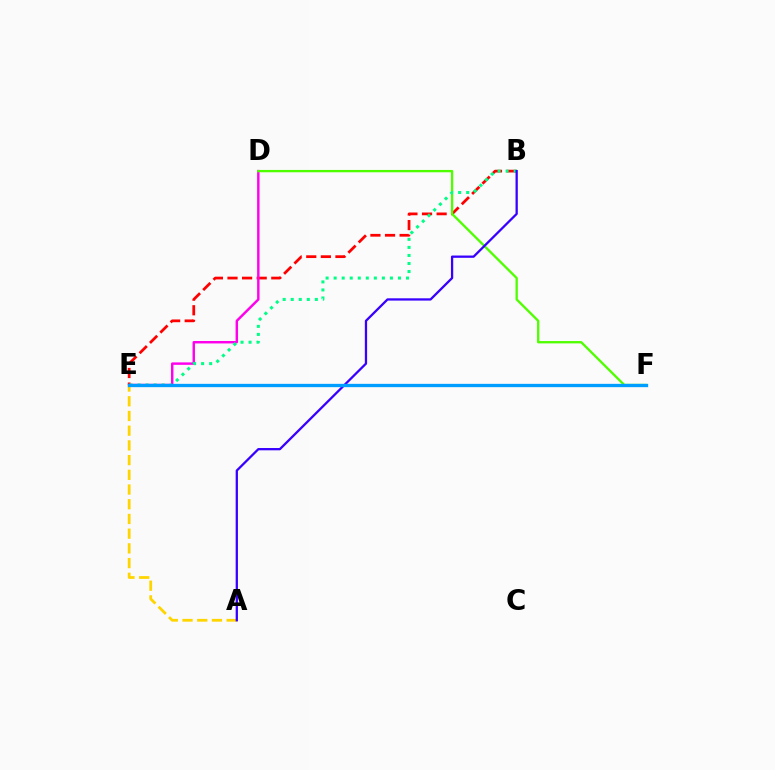{('B', 'E'): [{'color': '#ff0000', 'line_style': 'dashed', 'thickness': 1.98}, {'color': '#00ff86', 'line_style': 'dotted', 'thickness': 2.18}], ('D', 'E'): [{'color': '#ff00ed', 'line_style': 'solid', 'thickness': 1.76}], ('D', 'F'): [{'color': '#4fff00', 'line_style': 'solid', 'thickness': 1.68}], ('A', 'E'): [{'color': '#ffd500', 'line_style': 'dashed', 'thickness': 2.0}], ('A', 'B'): [{'color': '#3700ff', 'line_style': 'solid', 'thickness': 1.64}], ('E', 'F'): [{'color': '#009eff', 'line_style': 'solid', 'thickness': 2.38}]}